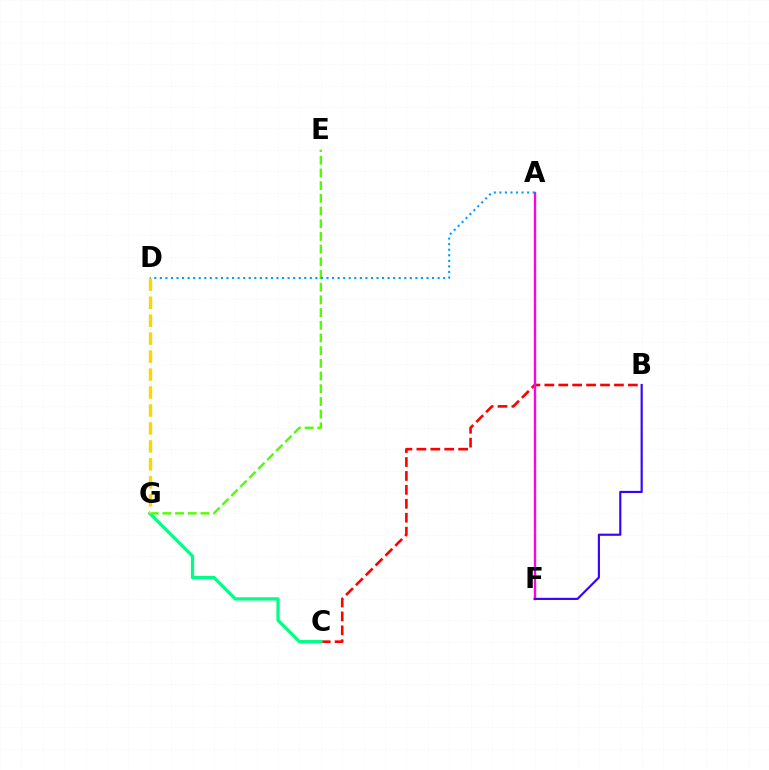{('B', 'C'): [{'color': '#ff0000', 'line_style': 'dashed', 'thickness': 1.89}], ('A', 'F'): [{'color': '#ff00ed', 'line_style': 'solid', 'thickness': 1.68}], ('E', 'G'): [{'color': '#4fff00', 'line_style': 'dashed', 'thickness': 1.72}], ('A', 'D'): [{'color': '#009eff', 'line_style': 'dotted', 'thickness': 1.51}], ('C', 'G'): [{'color': '#00ff86', 'line_style': 'solid', 'thickness': 2.35}], ('B', 'F'): [{'color': '#3700ff', 'line_style': 'solid', 'thickness': 1.54}], ('D', 'G'): [{'color': '#ffd500', 'line_style': 'dashed', 'thickness': 2.44}]}